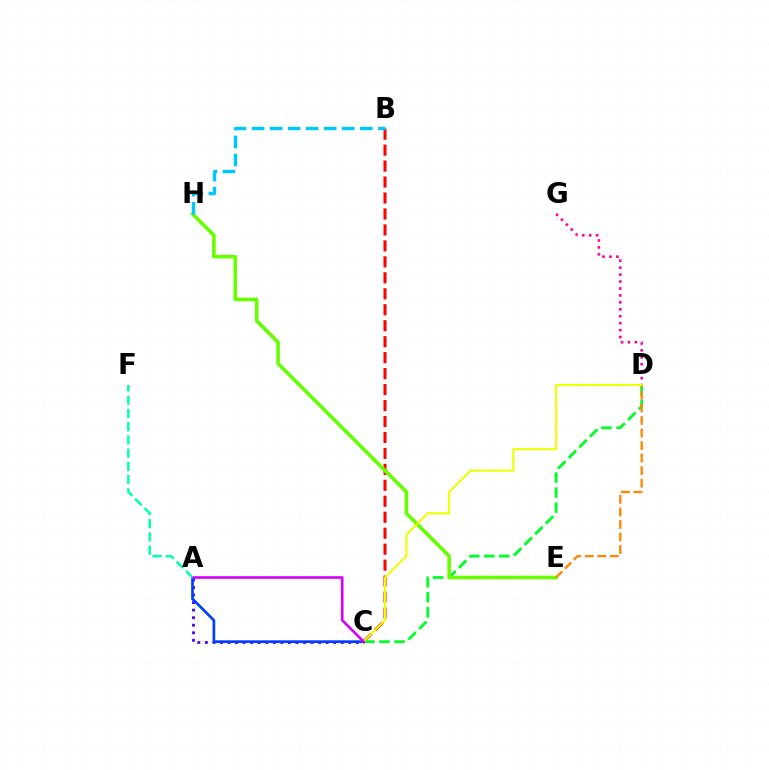{('B', 'C'): [{'color': '#ff0000', 'line_style': 'dashed', 'thickness': 2.17}], ('C', 'D'): [{'color': '#00ff27', 'line_style': 'dashed', 'thickness': 2.04}, {'color': '#eeff00', 'line_style': 'solid', 'thickness': 1.51}], ('E', 'H'): [{'color': '#66ff00', 'line_style': 'solid', 'thickness': 2.59}], ('D', 'E'): [{'color': '#ff8800', 'line_style': 'dashed', 'thickness': 1.7}], ('A', 'C'): [{'color': '#4f00ff', 'line_style': 'dotted', 'thickness': 2.05}, {'color': '#003fff', 'line_style': 'solid', 'thickness': 1.95}, {'color': '#d600ff', 'line_style': 'solid', 'thickness': 1.89}], ('D', 'G'): [{'color': '#ff00a0', 'line_style': 'dotted', 'thickness': 1.89}], ('B', 'H'): [{'color': '#00c7ff', 'line_style': 'dashed', 'thickness': 2.45}], ('A', 'F'): [{'color': '#00ffaf', 'line_style': 'dashed', 'thickness': 1.8}]}